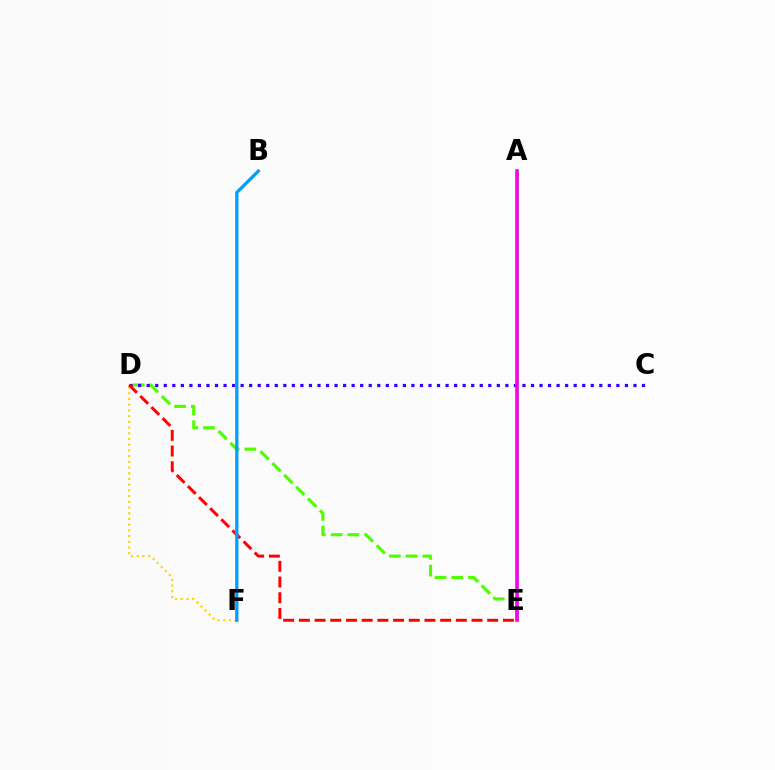{('D', 'E'): [{'color': '#4fff00', 'line_style': 'dashed', 'thickness': 2.28}, {'color': '#ff0000', 'line_style': 'dashed', 'thickness': 2.13}], ('A', 'E'): [{'color': '#00ff86', 'line_style': 'solid', 'thickness': 1.89}, {'color': '#ff00ed', 'line_style': 'solid', 'thickness': 2.6}], ('C', 'D'): [{'color': '#3700ff', 'line_style': 'dotted', 'thickness': 2.32}], ('D', 'F'): [{'color': '#ffd500', 'line_style': 'dotted', 'thickness': 1.55}], ('B', 'F'): [{'color': '#009eff', 'line_style': 'solid', 'thickness': 2.34}]}